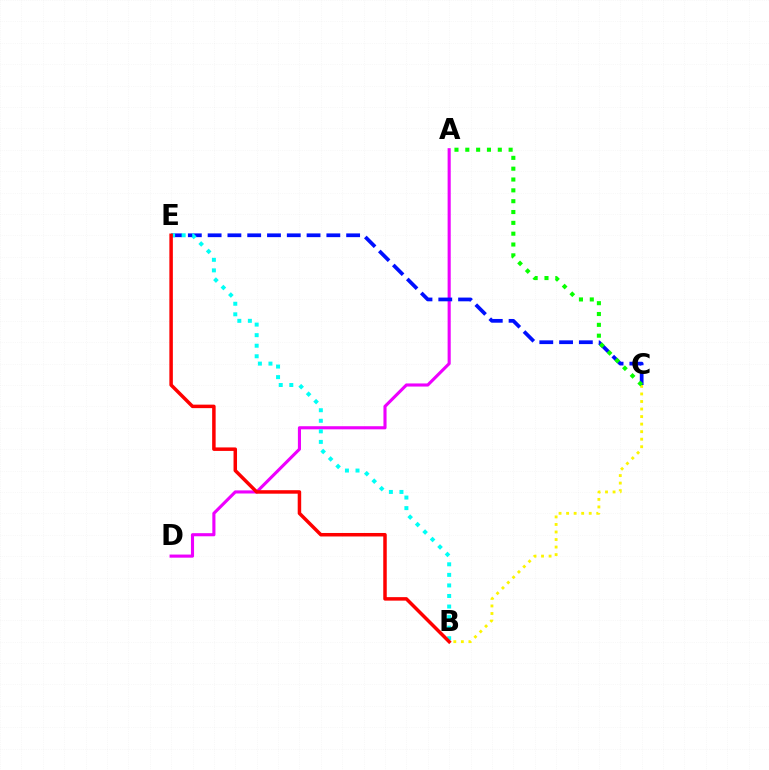{('A', 'D'): [{'color': '#ee00ff', 'line_style': 'solid', 'thickness': 2.24}], ('C', 'E'): [{'color': '#0010ff', 'line_style': 'dashed', 'thickness': 2.69}], ('B', 'C'): [{'color': '#fcf500', 'line_style': 'dotted', 'thickness': 2.05}], ('B', 'E'): [{'color': '#00fff6', 'line_style': 'dotted', 'thickness': 2.87}, {'color': '#ff0000', 'line_style': 'solid', 'thickness': 2.51}], ('A', 'C'): [{'color': '#08ff00', 'line_style': 'dotted', 'thickness': 2.94}]}